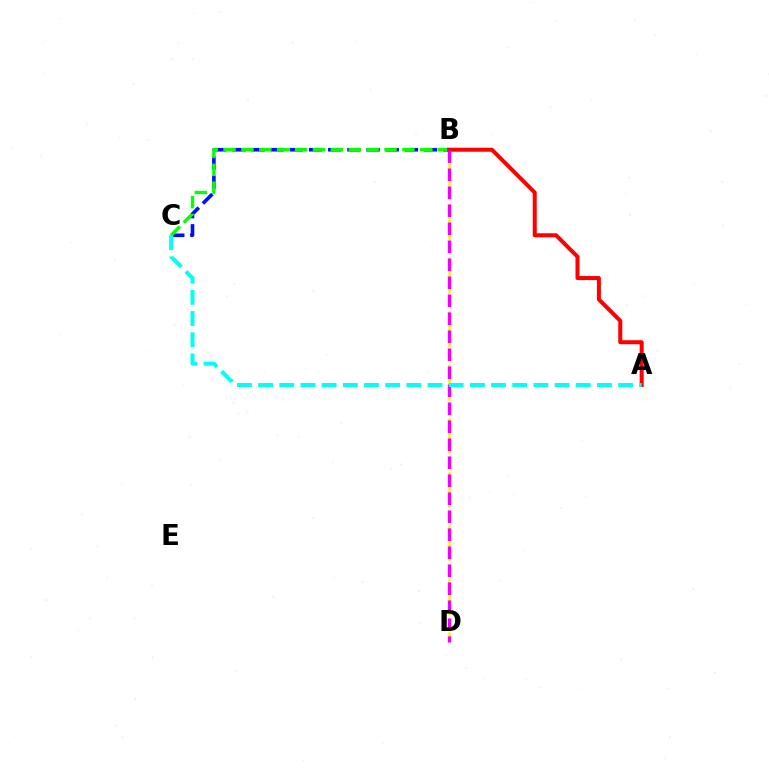{('B', 'C'): [{'color': '#0010ff', 'line_style': 'dashed', 'thickness': 2.6}, {'color': '#08ff00', 'line_style': 'dashed', 'thickness': 2.43}], ('B', 'D'): [{'color': '#fcf500', 'line_style': 'dashed', 'thickness': 1.82}, {'color': '#ee00ff', 'line_style': 'dashed', 'thickness': 2.44}], ('A', 'B'): [{'color': '#ff0000', 'line_style': 'solid', 'thickness': 2.9}], ('A', 'C'): [{'color': '#00fff6', 'line_style': 'dashed', 'thickness': 2.88}]}